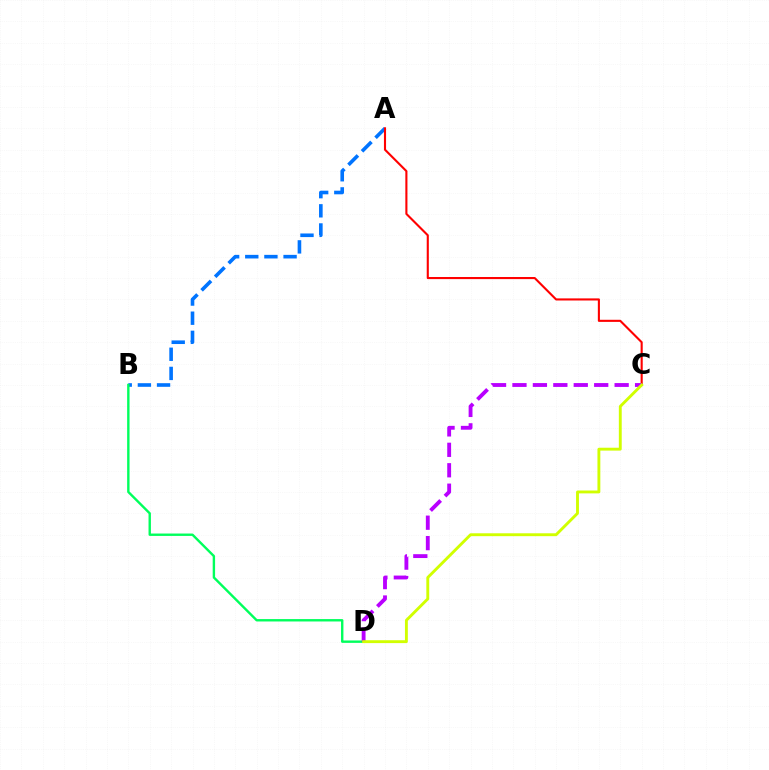{('A', 'B'): [{'color': '#0074ff', 'line_style': 'dashed', 'thickness': 2.6}], ('A', 'C'): [{'color': '#ff0000', 'line_style': 'solid', 'thickness': 1.52}], ('B', 'D'): [{'color': '#00ff5c', 'line_style': 'solid', 'thickness': 1.72}], ('C', 'D'): [{'color': '#b900ff', 'line_style': 'dashed', 'thickness': 2.78}, {'color': '#d1ff00', 'line_style': 'solid', 'thickness': 2.07}]}